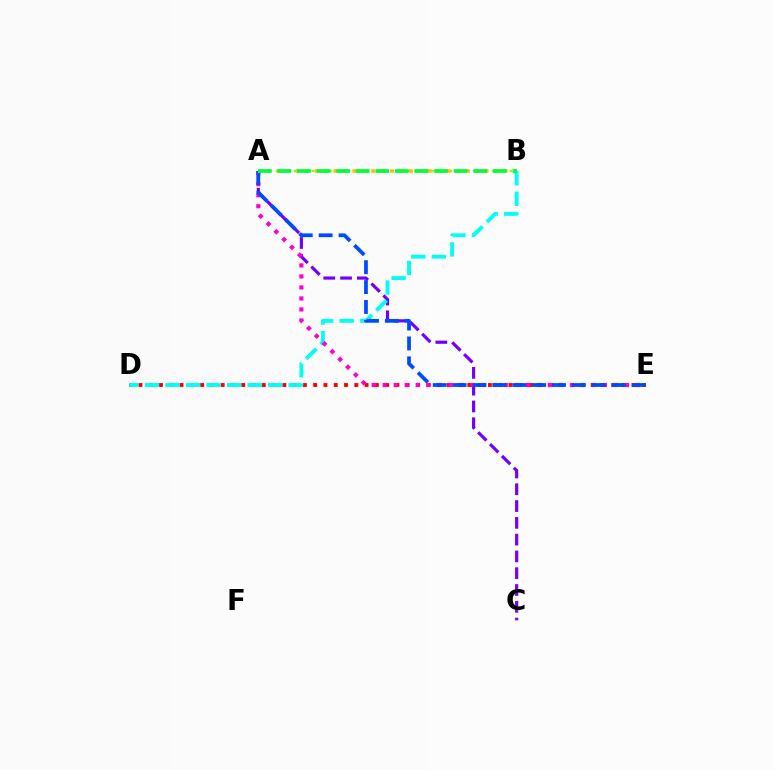{('A', 'B'): [{'color': '#84ff00', 'line_style': 'dotted', 'thickness': 1.63}, {'color': '#ffbd00', 'line_style': 'dotted', 'thickness': 2.57}, {'color': '#00ff39', 'line_style': 'dashed', 'thickness': 2.66}], ('D', 'E'): [{'color': '#ff0000', 'line_style': 'dotted', 'thickness': 2.79}], ('A', 'C'): [{'color': '#7200ff', 'line_style': 'dashed', 'thickness': 2.28}], ('B', 'D'): [{'color': '#00fff6', 'line_style': 'dashed', 'thickness': 2.79}], ('A', 'E'): [{'color': '#ff00cf', 'line_style': 'dotted', 'thickness': 2.99}, {'color': '#004bff', 'line_style': 'dashed', 'thickness': 2.7}]}